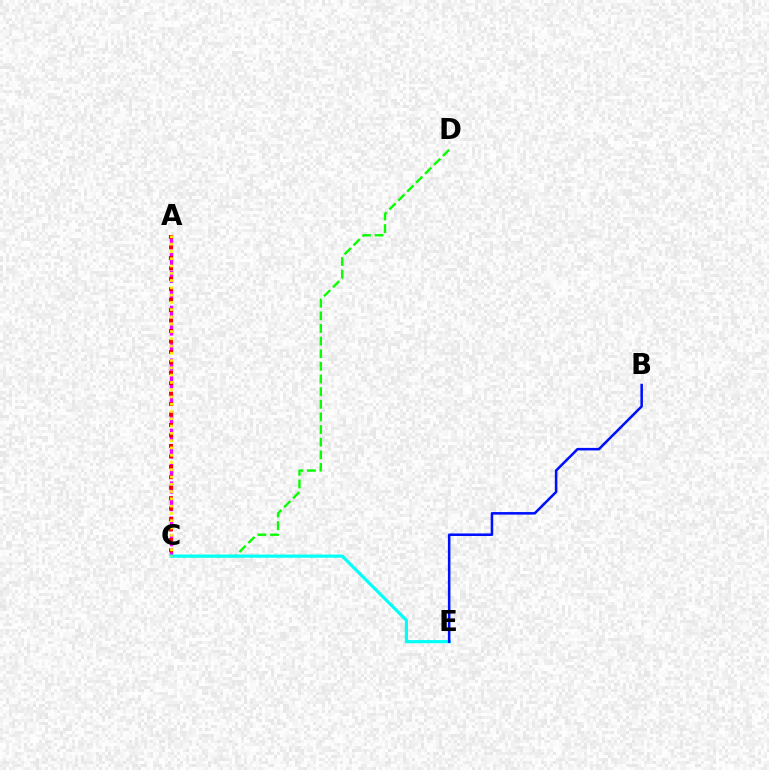{('A', 'C'): [{'color': '#ee00ff', 'line_style': 'dashed', 'thickness': 2.39}, {'color': '#ff0000', 'line_style': 'dotted', 'thickness': 2.84}, {'color': '#fcf500', 'line_style': 'dotted', 'thickness': 1.98}], ('C', 'D'): [{'color': '#08ff00', 'line_style': 'dashed', 'thickness': 1.72}], ('C', 'E'): [{'color': '#00fff6', 'line_style': 'solid', 'thickness': 2.29}], ('B', 'E'): [{'color': '#0010ff', 'line_style': 'solid', 'thickness': 1.83}]}